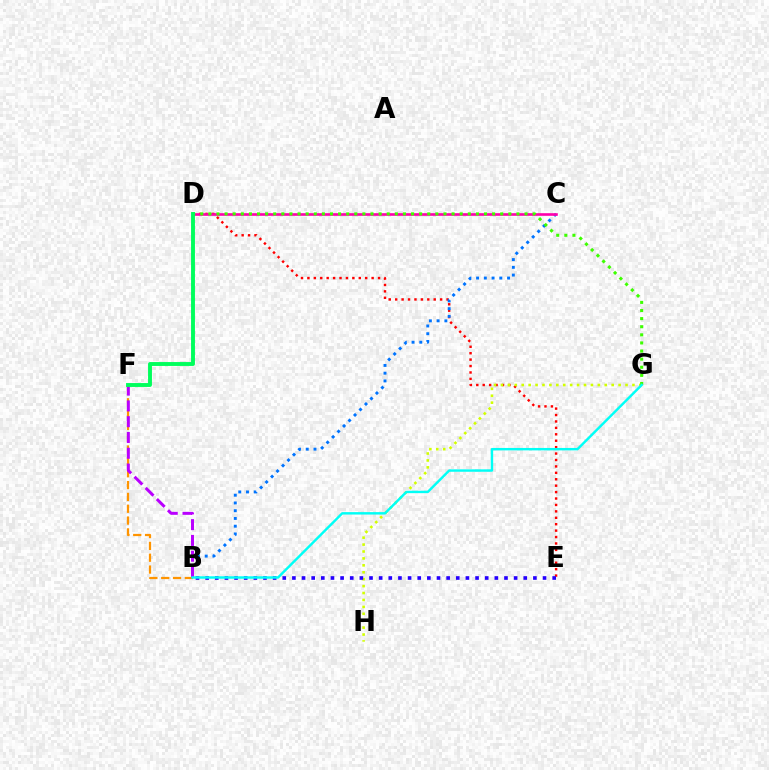{('D', 'E'): [{'color': '#ff0000', 'line_style': 'dotted', 'thickness': 1.74}], ('B', 'C'): [{'color': '#0074ff', 'line_style': 'dotted', 'thickness': 2.1}], ('B', 'F'): [{'color': '#ff9400', 'line_style': 'dashed', 'thickness': 1.61}, {'color': '#b900ff', 'line_style': 'dashed', 'thickness': 2.14}], ('C', 'D'): [{'color': '#ff00ac', 'line_style': 'solid', 'thickness': 1.89}], ('G', 'H'): [{'color': '#d1ff00', 'line_style': 'dotted', 'thickness': 1.88}], ('B', 'E'): [{'color': '#2500ff', 'line_style': 'dotted', 'thickness': 2.62}], ('D', 'G'): [{'color': '#3dff00', 'line_style': 'dotted', 'thickness': 2.2}], ('D', 'F'): [{'color': '#00ff5c', 'line_style': 'solid', 'thickness': 2.8}], ('B', 'G'): [{'color': '#00fff6', 'line_style': 'solid', 'thickness': 1.75}]}